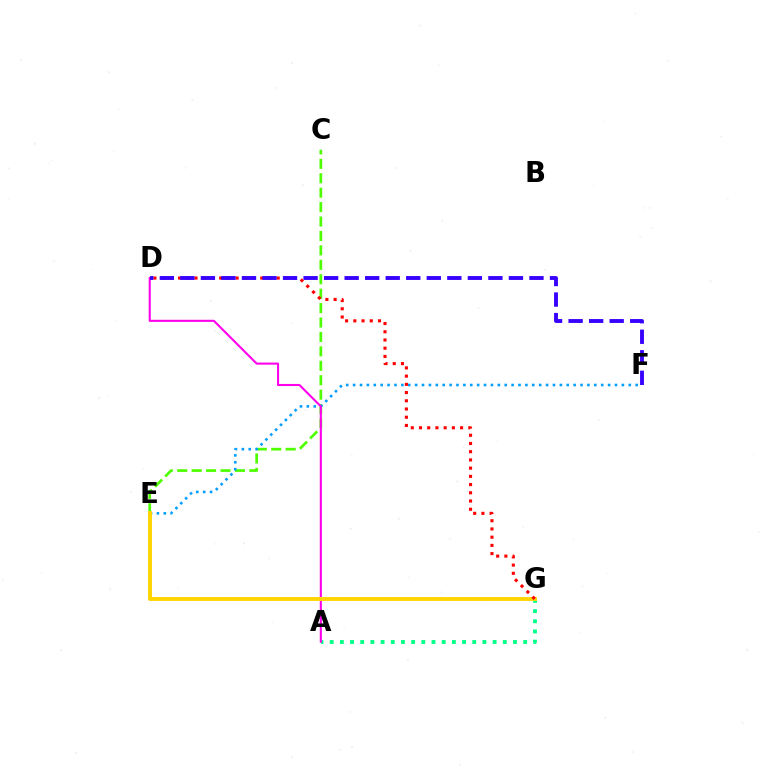{('C', 'E'): [{'color': '#4fff00', 'line_style': 'dashed', 'thickness': 1.96}], ('A', 'G'): [{'color': '#00ff86', 'line_style': 'dotted', 'thickness': 2.77}], ('E', 'F'): [{'color': '#009eff', 'line_style': 'dotted', 'thickness': 1.87}], ('A', 'D'): [{'color': '#ff00ed', 'line_style': 'solid', 'thickness': 1.51}], ('E', 'G'): [{'color': '#ffd500', 'line_style': 'solid', 'thickness': 2.81}], ('D', 'G'): [{'color': '#ff0000', 'line_style': 'dotted', 'thickness': 2.23}], ('D', 'F'): [{'color': '#3700ff', 'line_style': 'dashed', 'thickness': 2.79}]}